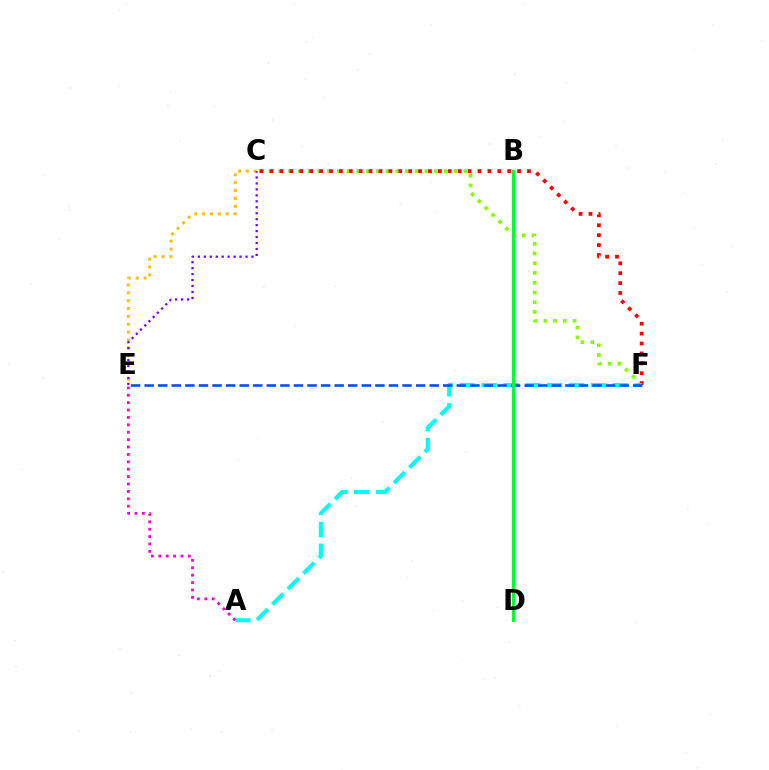{('C', 'F'): [{'color': '#84ff00', 'line_style': 'dotted', 'thickness': 2.65}, {'color': '#ff0000', 'line_style': 'dotted', 'thickness': 2.69}], ('C', 'E'): [{'color': '#ffbd00', 'line_style': 'dotted', 'thickness': 2.14}, {'color': '#7200ff', 'line_style': 'dotted', 'thickness': 1.62}], ('A', 'F'): [{'color': '#00fff6', 'line_style': 'dashed', 'thickness': 2.97}], ('A', 'E'): [{'color': '#ff00cf', 'line_style': 'dotted', 'thickness': 2.01}], ('E', 'F'): [{'color': '#004bff', 'line_style': 'dashed', 'thickness': 1.84}], ('B', 'D'): [{'color': '#00ff39', 'line_style': 'solid', 'thickness': 2.24}]}